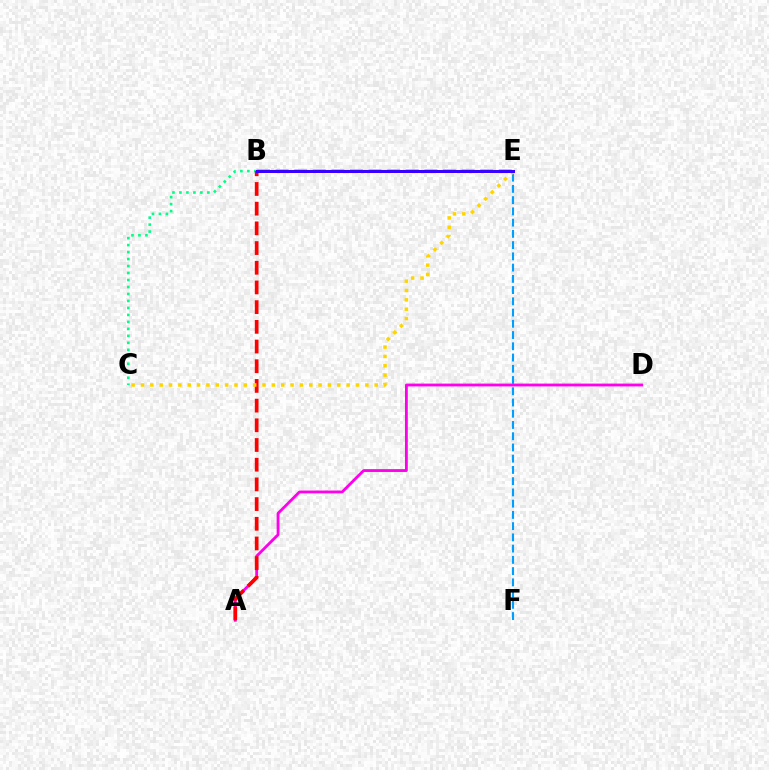{('A', 'D'): [{'color': '#ff00ed', 'line_style': 'solid', 'thickness': 2.03}], ('B', 'E'): [{'color': '#4fff00', 'line_style': 'dashed', 'thickness': 2.53}, {'color': '#3700ff', 'line_style': 'solid', 'thickness': 2.18}], ('B', 'C'): [{'color': '#00ff86', 'line_style': 'dotted', 'thickness': 1.9}], ('A', 'B'): [{'color': '#ff0000', 'line_style': 'dashed', 'thickness': 2.68}], ('E', 'F'): [{'color': '#009eff', 'line_style': 'dashed', 'thickness': 1.53}], ('C', 'E'): [{'color': '#ffd500', 'line_style': 'dotted', 'thickness': 2.54}]}